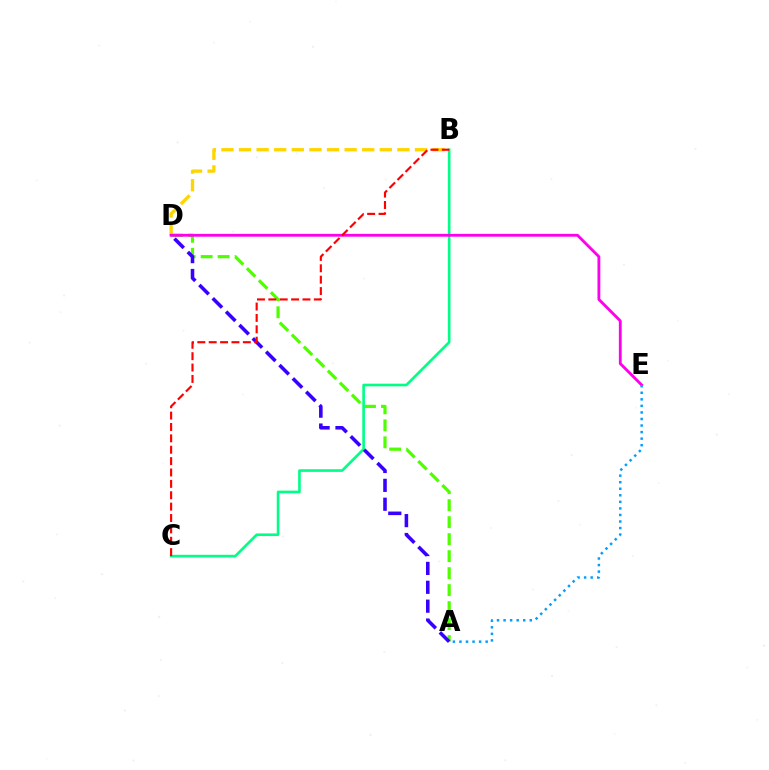{('B', 'D'): [{'color': '#ffd500', 'line_style': 'dashed', 'thickness': 2.39}], ('A', 'D'): [{'color': '#4fff00', 'line_style': 'dashed', 'thickness': 2.31}, {'color': '#3700ff', 'line_style': 'dashed', 'thickness': 2.57}], ('B', 'C'): [{'color': '#00ff86', 'line_style': 'solid', 'thickness': 1.9}, {'color': '#ff0000', 'line_style': 'dashed', 'thickness': 1.55}], ('D', 'E'): [{'color': '#ff00ed', 'line_style': 'solid', 'thickness': 2.04}], ('A', 'E'): [{'color': '#009eff', 'line_style': 'dotted', 'thickness': 1.78}]}